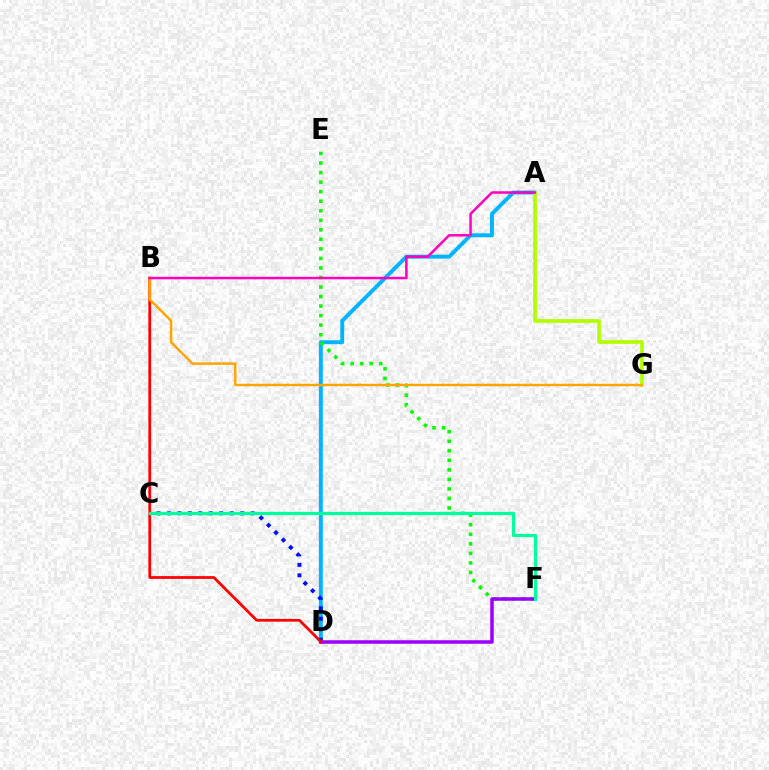{('A', 'D'): [{'color': '#00b5ff', 'line_style': 'solid', 'thickness': 2.82}], ('C', 'D'): [{'color': '#0010ff', 'line_style': 'dotted', 'thickness': 2.84}], ('E', 'F'): [{'color': '#08ff00', 'line_style': 'dotted', 'thickness': 2.59}], ('D', 'F'): [{'color': '#9b00ff', 'line_style': 'solid', 'thickness': 2.53}], ('A', 'G'): [{'color': '#b3ff00', 'line_style': 'solid', 'thickness': 2.7}], ('B', 'D'): [{'color': '#ff0000', 'line_style': 'solid', 'thickness': 1.98}], ('B', 'G'): [{'color': '#ffa500', 'line_style': 'solid', 'thickness': 1.75}], ('C', 'F'): [{'color': '#00ff9d', 'line_style': 'solid', 'thickness': 2.35}], ('A', 'B'): [{'color': '#ff00bd', 'line_style': 'solid', 'thickness': 1.8}]}